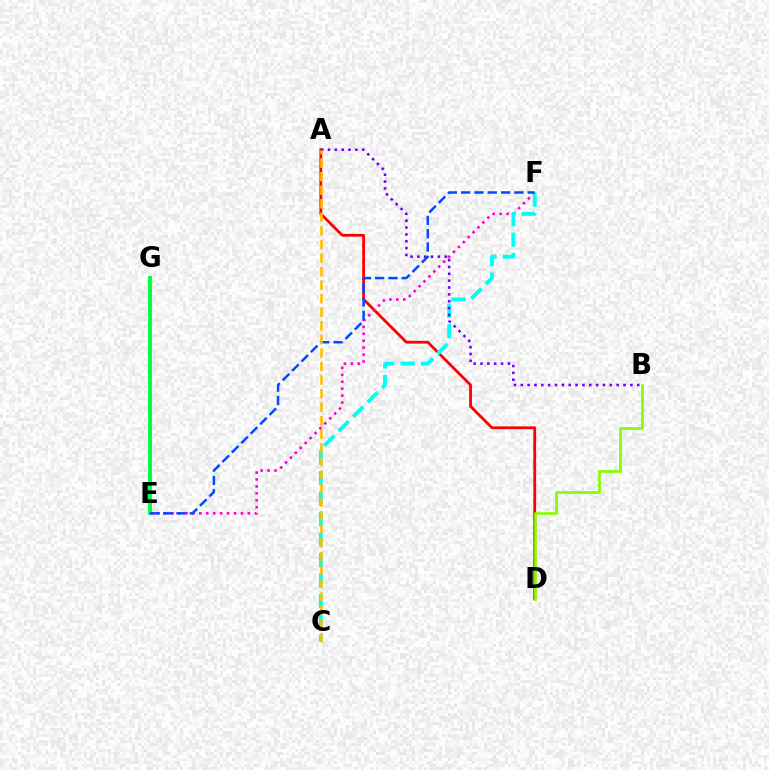{('A', 'D'): [{'color': '#ff0000', 'line_style': 'solid', 'thickness': 2.0}], ('E', 'F'): [{'color': '#ff00cf', 'line_style': 'dotted', 'thickness': 1.88}, {'color': '#004bff', 'line_style': 'dashed', 'thickness': 1.81}], ('E', 'G'): [{'color': '#00ff39', 'line_style': 'solid', 'thickness': 2.81}], ('C', 'F'): [{'color': '#00fff6', 'line_style': 'dashed', 'thickness': 2.78}], ('A', 'B'): [{'color': '#7200ff', 'line_style': 'dotted', 'thickness': 1.86}], ('B', 'D'): [{'color': '#84ff00', 'line_style': 'solid', 'thickness': 1.95}], ('A', 'C'): [{'color': '#ffbd00', 'line_style': 'dashed', 'thickness': 1.84}]}